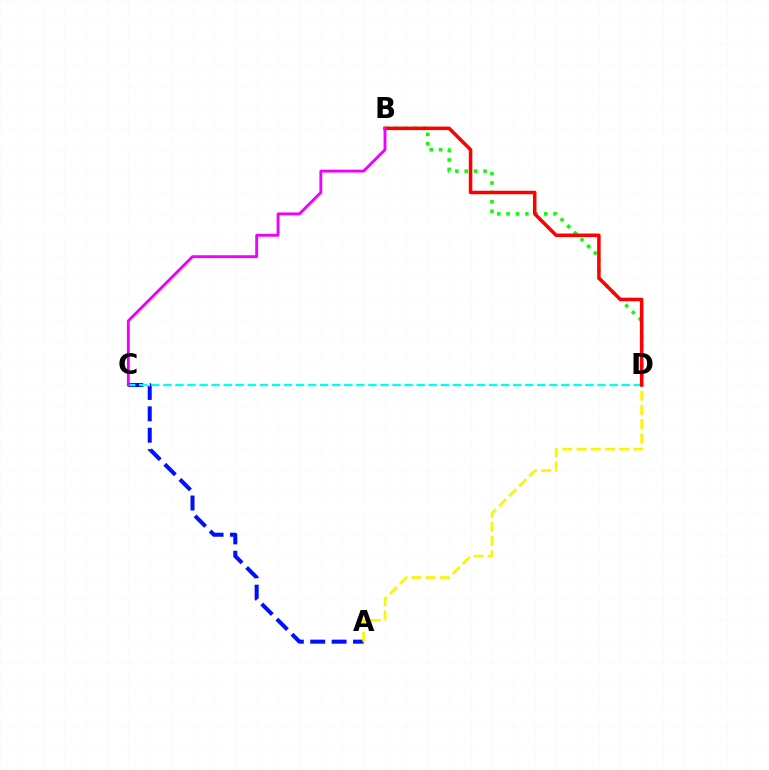{('A', 'C'): [{'color': '#0010ff', 'line_style': 'dashed', 'thickness': 2.9}], ('C', 'D'): [{'color': '#00fff6', 'line_style': 'dashed', 'thickness': 1.64}], ('A', 'D'): [{'color': '#fcf500', 'line_style': 'dashed', 'thickness': 1.93}], ('B', 'D'): [{'color': '#08ff00', 'line_style': 'dotted', 'thickness': 2.55}, {'color': '#ff0000', 'line_style': 'solid', 'thickness': 2.53}], ('B', 'C'): [{'color': '#ee00ff', 'line_style': 'solid', 'thickness': 2.07}]}